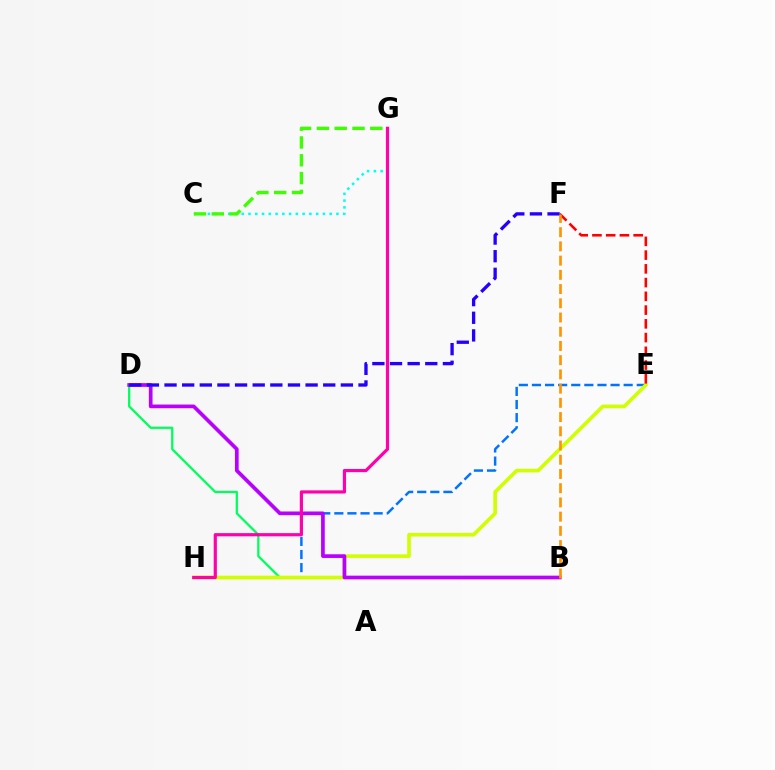{('E', 'H'): [{'color': '#0074ff', 'line_style': 'dashed', 'thickness': 1.78}, {'color': '#d1ff00', 'line_style': 'solid', 'thickness': 2.61}], ('B', 'D'): [{'color': '#00ff5c', 'line_style': 'solid', 'thickness': 1.63}, {'color': '#b900ff', 'line_style': 'solid', 'thickness': 2.65}], ('E', 'F'): [{'color': '#ff0000', 'line_style': 'dashed', 'thickness': 1.87}], ('C', 'G'): [{'color': '#00fff6', 'line_style': 'dotted', 'thickness': 1.84}, {'color': '#3dff00', 'line_style': 'dashed', 'thickness': 2.42}], ('D', 'F'): [{'color': '#2500ff', 'line_style': 'dashed', 'thickness': 2.4}], ('G', 'H'): [{'color': '#ff00ac', 'line_style': 'solid', 'thickness': 2.29}], ('B', 'F'): [{'color': '#ff9400', 'line_style': 'dashed', 'thickness': 1.93}]}